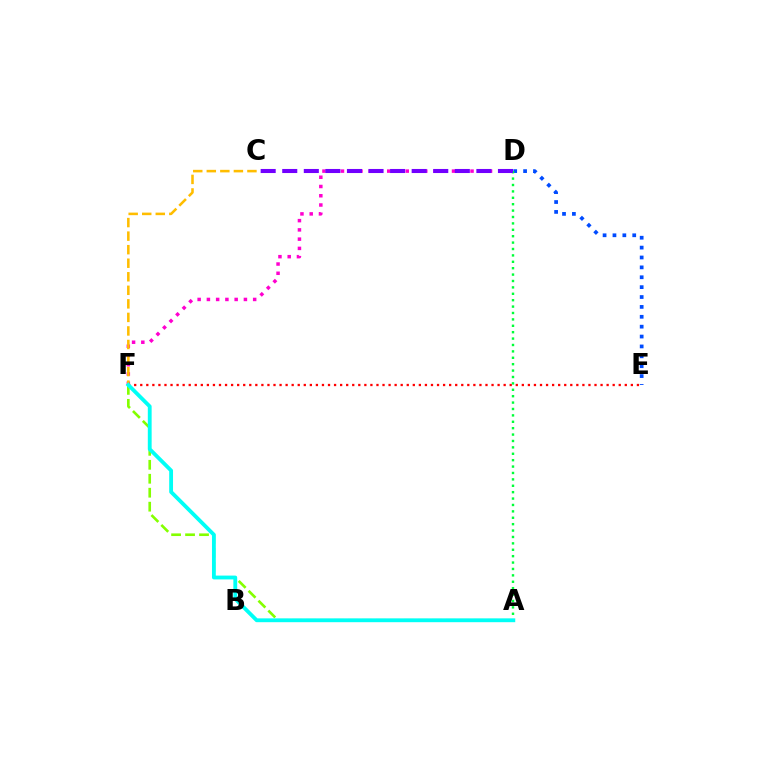{('D', 'F'): [{'color': '#ff00cf', 'line_style': 'dotted', 'thickness': 2.51}], ('A', 'F'): [{'color': '#84ff00', 'line_style': 'dashed', 'thickness': 1.9}, {'color': '#00fff6', 'line_style': 'solid', 'thickness': 2.76}], ('C', 'F'): [{'color': '#ffbd00', 'line_style': 'dashed', 'thickness': 1.84}], ('D', 'E'): [{'color': '#004bff', 'line_style': 'dotted', 'thickness': 2.69}], ('A', 'D'): [{'color': '#00ff39', 'line_style': 'dotted', 'thickness': 1.74}], ('E', 'F'): [{'color': '#ff0000', 'line_style': 'dotted', 'thickness': 1.65}], ('C', 'D'): [{'color': '#7200ff', 'line_style': 'dashed', 'thickness': 2.93}]}